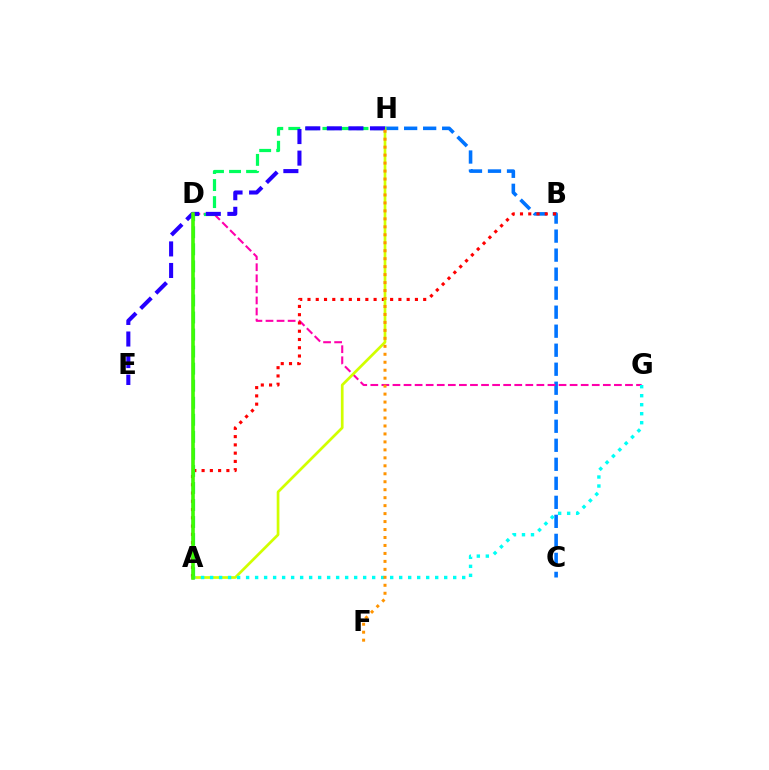{('C', 'H'): [{'color': '#0074ff', 'line_style': 'dashed', 'thickness': 2.58}], ('D', 'G'): [{'color': '#ff00ac', 'line_style': 'dashed', 'thickness': 1.5}], ('A', 'B'): [{'color': '#ff0000', 'line_style': 'dotted', 'thickness': 2.25}], ('A', 'H'): [{'color': '#d1ff00', 'line_style': 'solid', 'thickness': 1.95}, {'color': '#00ff5c', 'line_style': 'dashed', 'thickness': 2.32}], ('E', 'H'): [{'color': '#2500ff', 'line_style': 'dashed', 'thickness': 2.93}], ('A', 'G'): [{'color': '#00fff6', 'line_style': 'dotted', 'thickness': 2.45}], ('A', 'D'): [{'color': '#b900ff', 'line_style': 'solid', 'thickness': 1.78}, {'color': '#3dff00', 'line_style': 'solid', 'thickness': 2.53}], ('F', 'H'): [{'color': '#ff9400', 'line_style': 'dotted', 'thickness': 2.16}]}